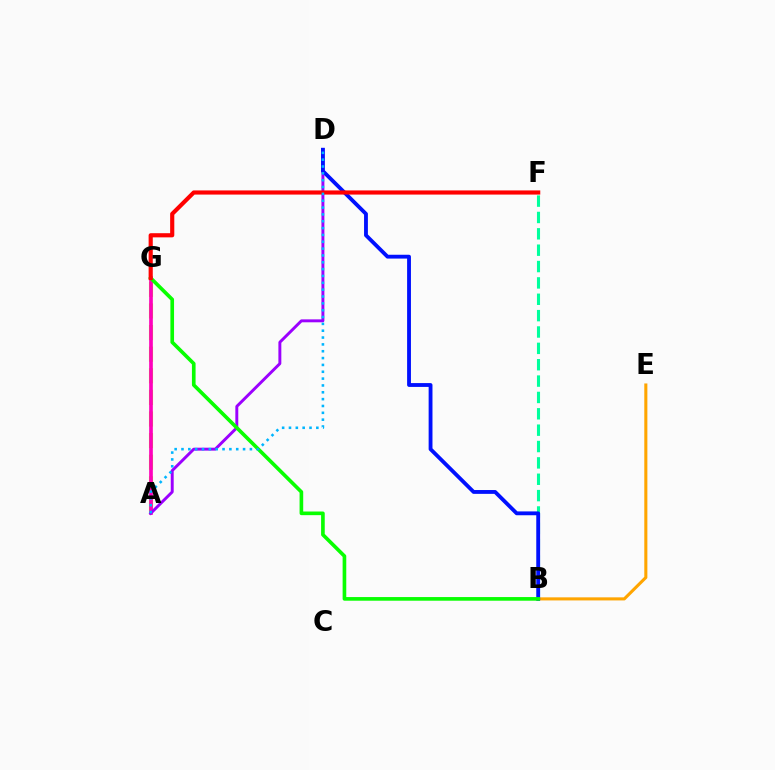{('B', 'E'): [{'color': '#ffa500', 'line_style': 'solid', 'thickness': 2.22}], ('B', 'F'): [{'color': '#00ff9d', 'line_style': 'dashed', 'thickness': 2.22}], ('A', 'G'): [{'color': '#b3ff00', 'line_style': 'dashed', 'thickness': 2.94}, {'color': '#ff00bd', 'line_style': 'solid', 'thickness': 2.64}], ('A', 'D'): [{'color': '#9b00ff', 'line_style': 'solid', 'thickness': 2.11}, {'color': '#00b5ff', 'line_style': 'dotted', 'thickness': 1.86}], ('B', 'D'): [{'color': '#0010ff', 'line_style': 'solid', 'thickness': 2.76}], ('B', 'G'): [{'color': '#08ff00', 'line_style': 'solid', 'thickness': 2.63}], ('F', 'G'): [{'color': '#ff0000', 'line_style': 'solid', 'thickness': 2.99}]}